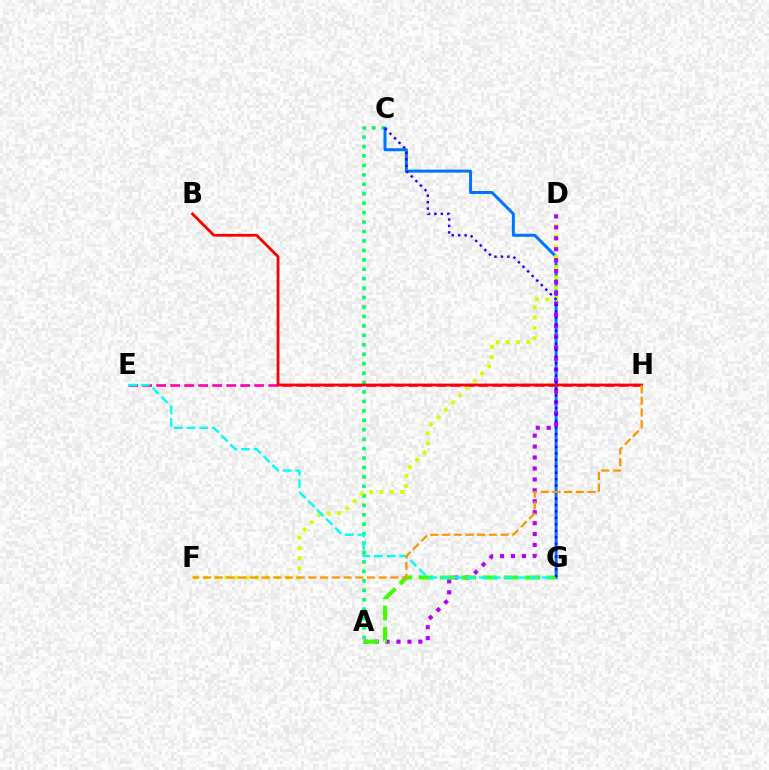{('E', 'H'): [{'color': '#ff00ac', 'line_style': 'dashed', 'thickness': 1.9}], ('A', 'C'): [{'color': '#00ff5c', 'line_style': 'dotted', 'thickness': 2.56}], ('C', 'G'): [{'color': '#0074ff', 'line_style': 'solid', 'thickness': 2.16}, {'color': '#2500ff', 'line_style': 'dotted', 'thickness': 1.75}], ('D', 'F'): [{'color': '#d1ff00', 'line_style': 'dotted', 'thickness': 2.79}], ('A', 'D'): [{'color': '#b900ff', 'line_style': 'dotted', 'thickness': 2.97}], ('A', 'G'): [{'color': '#3dff00', 'line_style': 'dashed', 'thickness': 2.89}], ('E', 'G'): [{'color': '#00fff6', 'line_style': 'dashed', 'thickness': 1.72}], ('B', 'H'): [{'color': '#ff0000', 'line_style': 'solid', 'thickness': 2.01}], ('F', 'H'): [{'color': '#ff9400', 'line_style': 'dashed', 'thickness': 1.59}]}